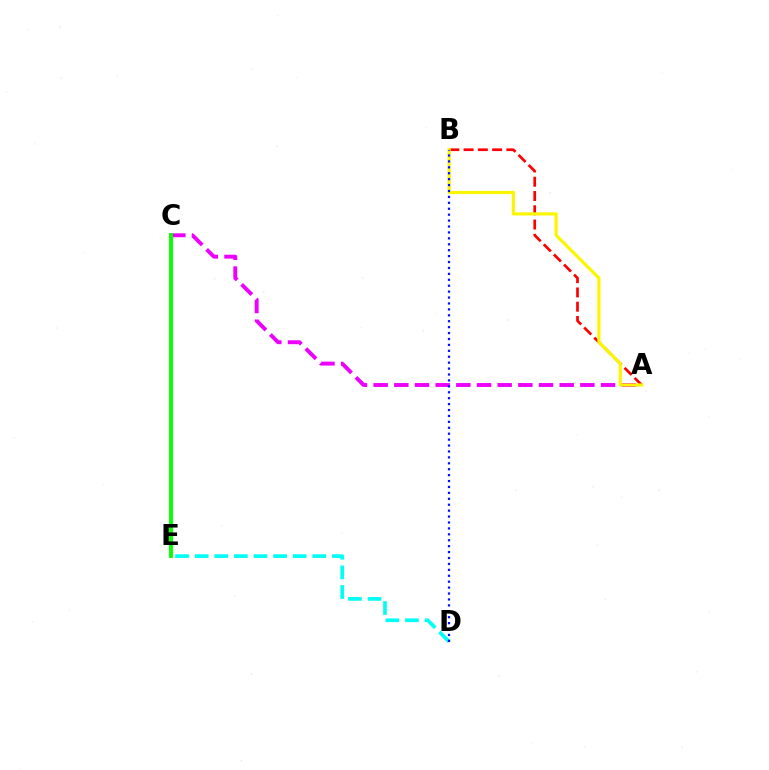{('A', 'B'): [{'color': '#ff0000', 'line_style': 'dashed', 'thickness': 1.94}, {'color': '#fcf500', 'line_style': 'solid', 'thickness': 2.28}], ('D', 'E'): [{'color': '#00fff6', 'line_style': 'dashed', 'thickness': 2.66}], ('A', 'C'): [{'color': '#ee00ff', 'line_style': 'dashed', 'thickness': 2.81}], ('C', 'E'): [{'color': '#08ff00', 'line_style': 'solid', 'thickness': 2.82}], ('B', 'D'): [{'color': '#0010ff', 'line_style': 'dotted', 'thickness': 1.61}]}